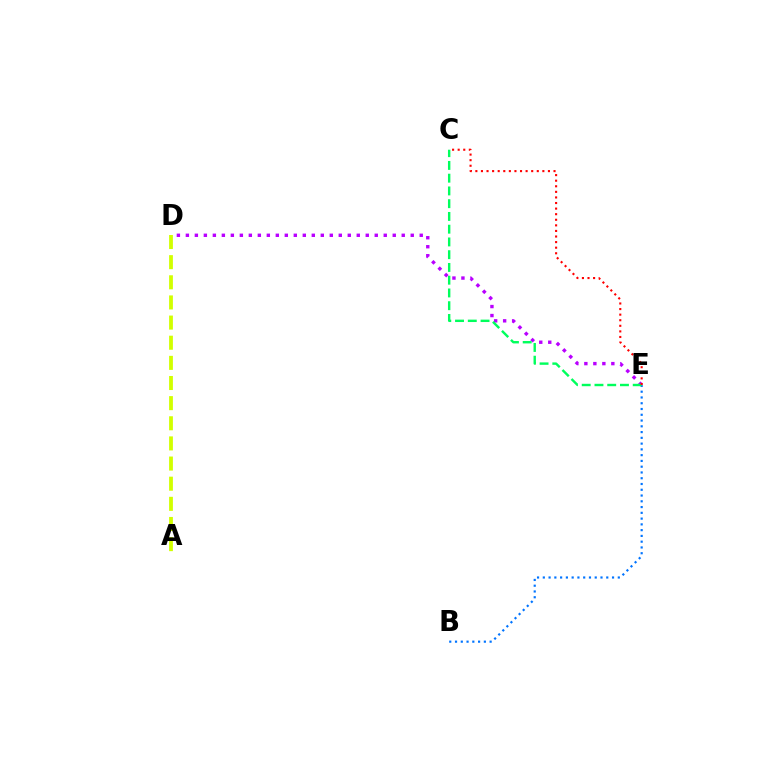{('A', 'D'): [{'color': '#d1ff00', 'line_style': 'dashed', 'thickness': 2.74}], ('B', 'E'): [{'color': '#0074ff', 'line_style': 'dotted', 'thickness': 1.57}], ('D', 'E'): [{'color': '#b900ff', 'line_style': 'dotted', 'thickness': 2.44}], ('C', 'E'): [{'color': '#00ff5c', 'line_style': 'dashed', 'thickness': 1.73}, {'color': '#ff0000', 'line_style': 'dotted', 'thickness': 1.52}]}